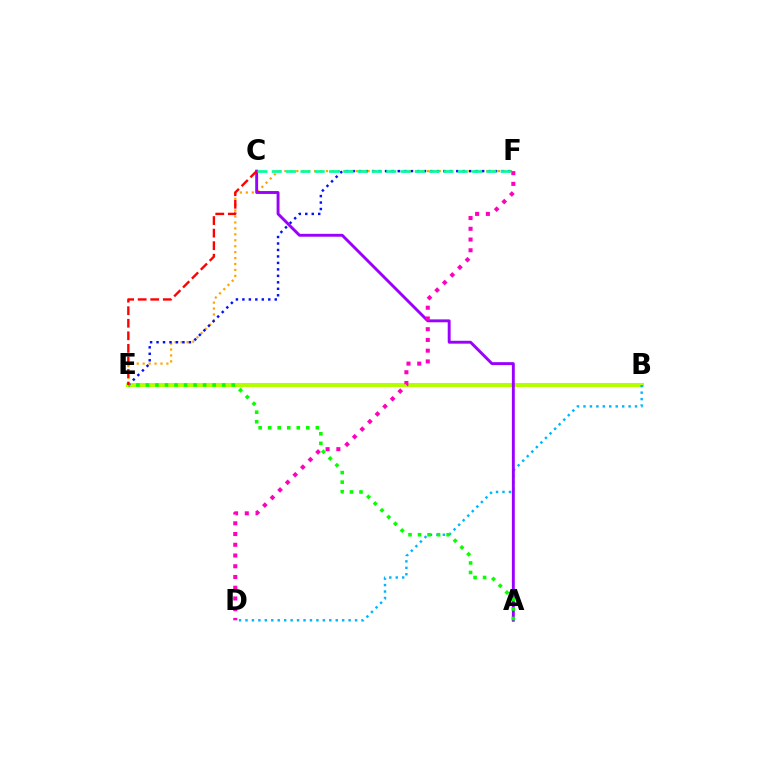{('E', 'F'): [{'color': '#ffa500', 'line_style': 'dotted', 'thickness': 1.61}, {'color': '#0010ff', 'line_style': 'dotted', 'thickness': 1.76}], ('B', 'E'): [{'color': '#b3ff00', 'line_style': 'solid', 'thickness': 2.93}], ('B', 'D'): [{'color': '#00b5ff', 'line_style': 'dotted', 'thickness': 1.75}], ('A', 'C'): [{'color': '#9b00ff', 'line_style': 'solid', 'thickness': 2.09}], ('C', 'F'): [{'color': '#00ff9d', 'line_style': 'dashed', 'thickness': 1.94}], ('A', 'E'): [{'color': '#08ff00', 'line_style': 'dotted', 'thickness': 2.59}], ('C', 'E'): [{'color': '#ff0000', 'line_style': 'dashed', 'thickness': 1.71}], ('D', 'F'): [{'color': '#ff00bd', 'line_style': 'dotted', 'thickness': 2.92}]}